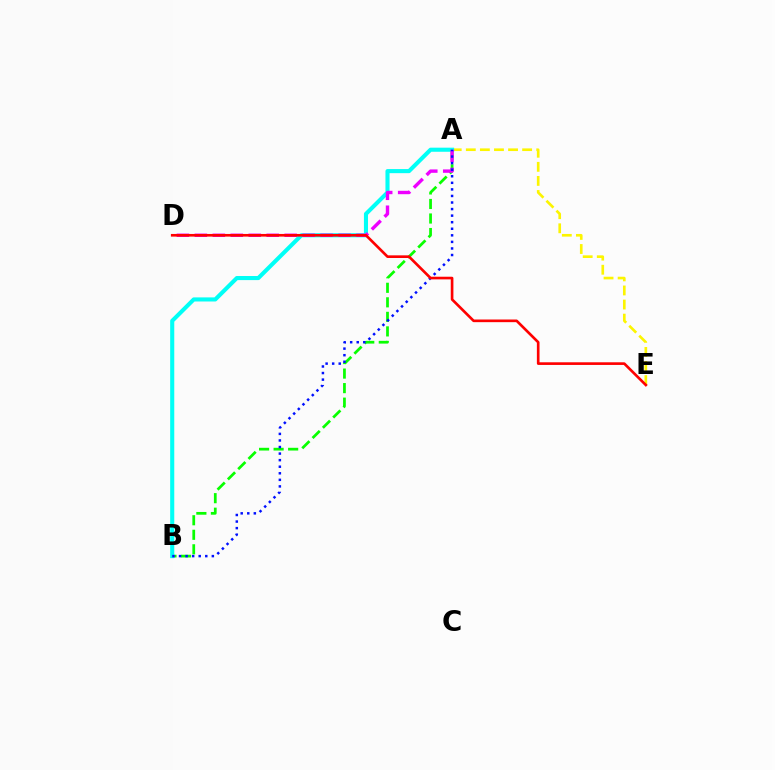{('A', 'B'): [{'color': '#08ff00', 'line_style': 'dashed', 'thickness': 1.97}, {'color': '#00fff6', 'line_style': 'solid', 'thickness': 2.95}, {'color': '#0010ff', 'line_style': 'dotted', 'thickness': 1.78}], ('A', 'E'): [{'color': '#fcf500', 'line_style': 'dashed', 'thickness': 1.91}], ('A', 'D'): [{'color': '#ee00ff', 'line_style': 'dashed', 'thickness': 2.44}], ('D', 'E'): [{'color': '#ff0000', 'line_style': 'solid', 'thickness': 1.91}]}